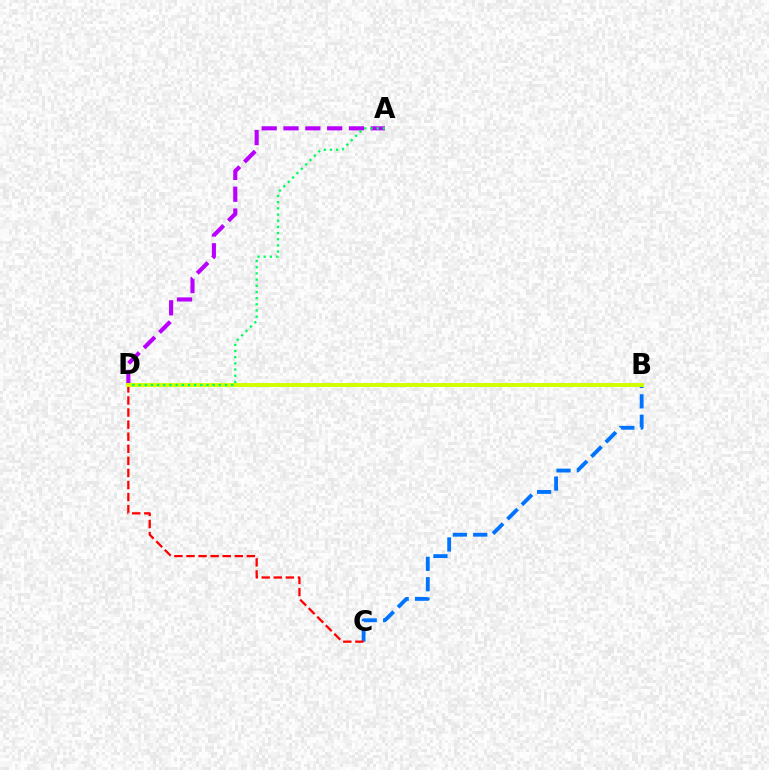{('B', 'C'): [{'color': '#0074ff', 'line_style': 'dashed', 'thickness': 2.77}], ('C', 'D'): [{'color': '#ff0000', 'line_style': 'dashed', 'thickness': 1.64}], ('A', 'D'): [{'color': '#b900ff', 'line_style': 'dashed', 'thickness': 2.96}, {'color': '#00ff5c', 'line_style': 'dotted', 'thickness': 1.68}], ('B', 'D'): [{'color': '#d1ff00', 'line_style': 'solid', 'thickness': 2.83}]}